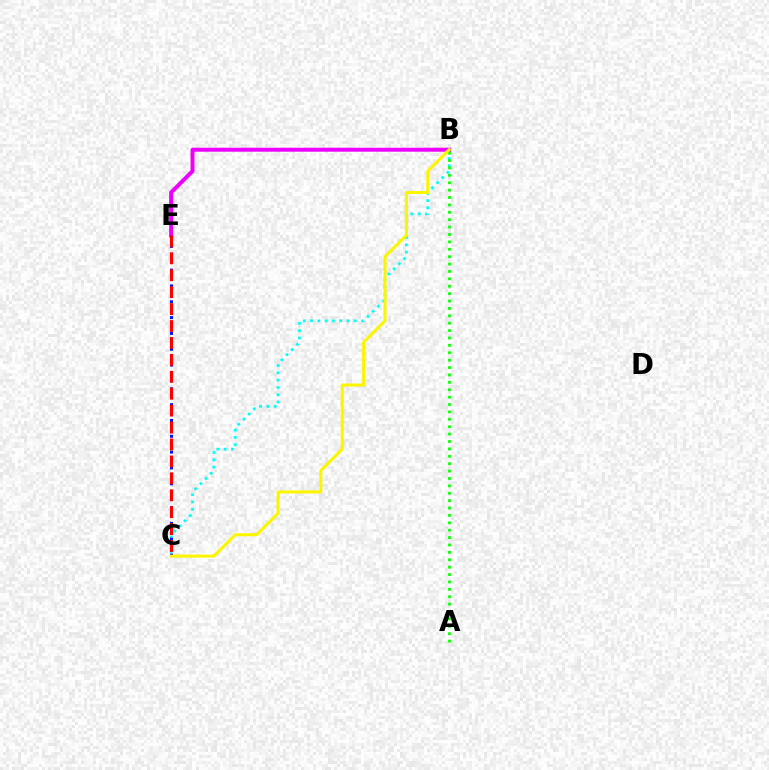{('B', 'C'): [{'color': '#00fff6', 'line_style': 'dotted', 'thickness': 1.98}, {'color': '#fcf500', 'line_style': 'solid', 'thickness': 2.18}], ('A', 'B'): [{'color': '#08ff00', 'line_style': 'dotted', 'thickness': 2.01}], ('B', 'E'): [{'color': '#ee00ff', 'line_style': 'solid', 'thickness': 2.85}], ('C', 'E'): [{'color': '#0010ff', 'line_style': 'dotted', 'thickness': 2.15}, {'color': '#ff0000', 'line_style': 'dashed', 'thickness': 2.3}]}